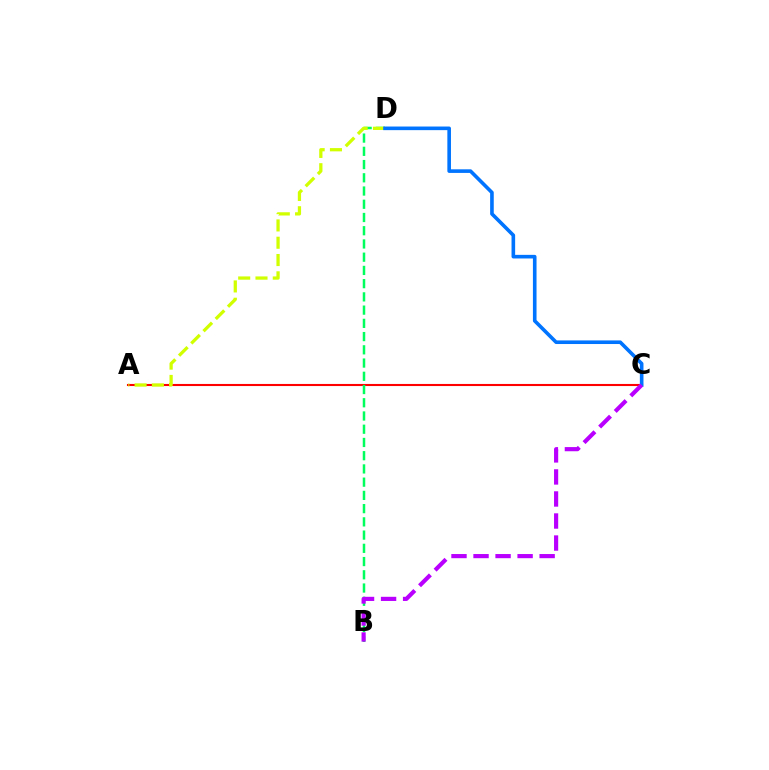{('A', 'C'): [{'color': '#ff0000', 'line_style': 'solid', 'thickness': 1.51}], ('B', 'D'): [{'color': '#00ff5c', 'line_style': 'dashed', 'thickness': 1.8}], ('A', 'D'): [{'color': '#d1ff00', 'line_style': 'dashed', 'thickness': 2.35}], ('C', 'D'): [{'color': '#0074ff', 'line_style': 'solid', 'thickness': 2.6}], ('B', 'C'): [{'color': '#b900ff', 'line_style': 'dashed', 'thickness': 2.99}]}